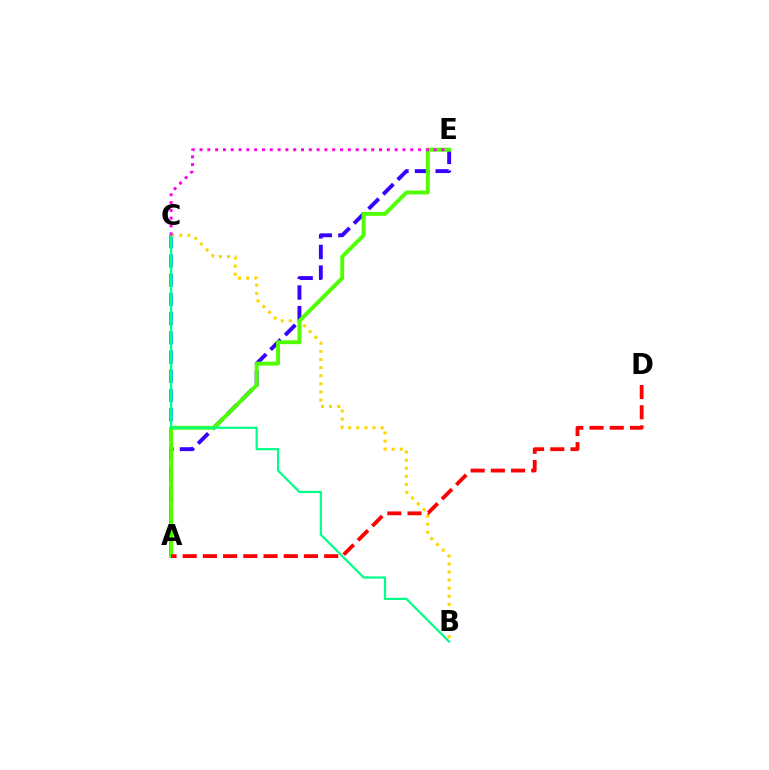{('A', 'C'): [{'color': '#009eff', 'line_style': 'dashed', 'thickness': 2.61}], ('B', 'C'): [{'color': '#ffd500', 'line_style': 'dotted', 'thickness': 2.2}, {'color': '#00ff86', 'line_style': 'solid', 'thickness': 1.59}], ('A', 'E'): [{'color': '#3700ff', 'line_style': 'dashed', 'thickness': 2.8}, {'color': '#4fff00', 'line_style': 'solid', 'thickness': 2.81}], ('A', 'D'): [{'color': '#ff0000', 'line_style': 'dashed', 'thickness': 2.75}], ('C', 'E'): [{'color': '#ff00ed', 'line_style': 'dotted', 'thickness': 2.12}]}